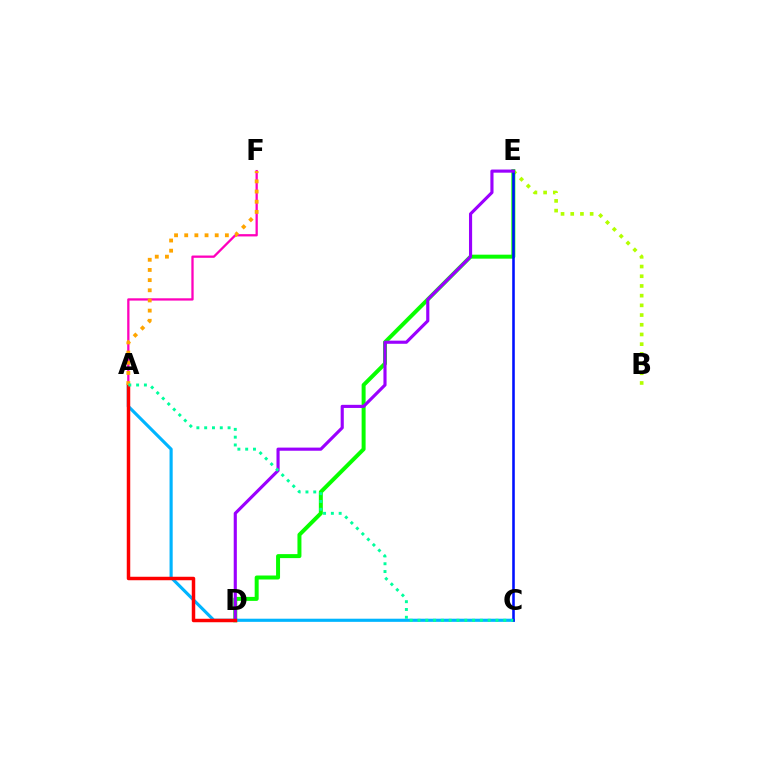{('A', 'F'): [{'color': '#ff00bd', 'line_style': 'solid', 'thickness': 1.65}, {'color': '#ffa500', 'line_style': 'dotted', 'thickness': 2.76}], ('B', 'E'): [{'color': '#b3ff00', 'line_style': 'dotted', 'thickness': 2.64}], ('D', 'E'): [{'color': '#08ff00', 'line_style': 'solid', 'thickness': 2.87}, {'color': '#9b00ff', 'line_style': 'solid', 'thickness': 2.25}], ('A', 'C'): [{'color': '#00b5ff', 'line_style': 'solid', 'thickness': 2.26}, {'color': '#00ff9d', 'line_style': 'dotted', 'thickness': 2.12}], ('C', 'E'): [{'color': '#0010ff', 'line_style': 'solid', 'thickness': 1.86}], ('A', 'D'): [{'color': '#ff0000', 'line_style': 'solid', 'thickness': 2.51}]}